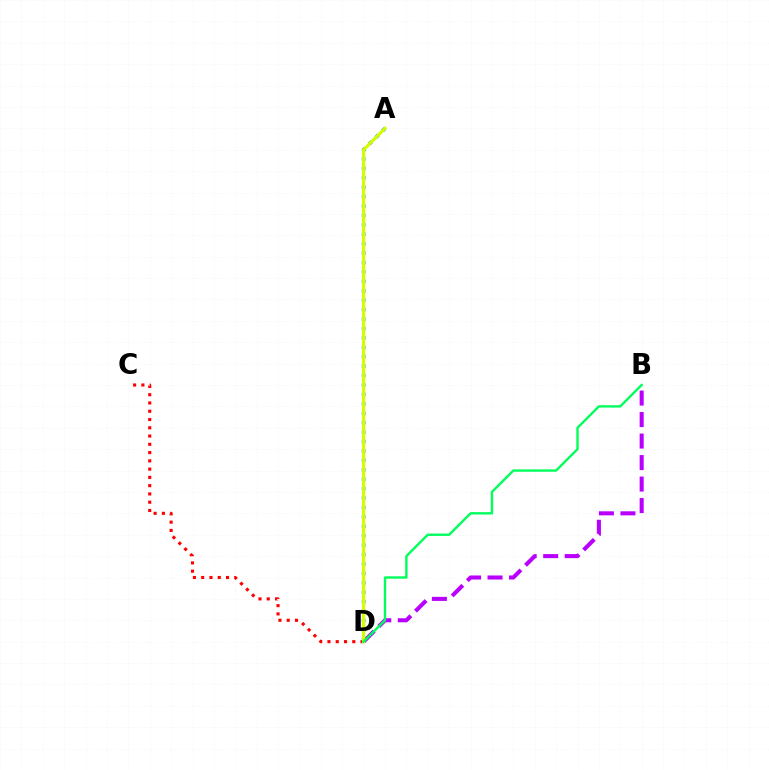{('C', 'D'): [{'color': '#ff0000', 'line_style': 'dotted', 'thickness': 2.25}], ('B', 'D'): [{'color': '#b900ff', 'line_style': 'dashed', 'thickness': 2.92}, {'color': '#00ff5c', 'line_style': 'solid', 'thickness': 1.71}], ('A', 'D'): [{'color': '#0074ff', 'line_style': 'dotted', 'thickness': 2.56}, {'color': '#d1ff00', 'line_style': 'solid', 'thickness': 2.29}]}